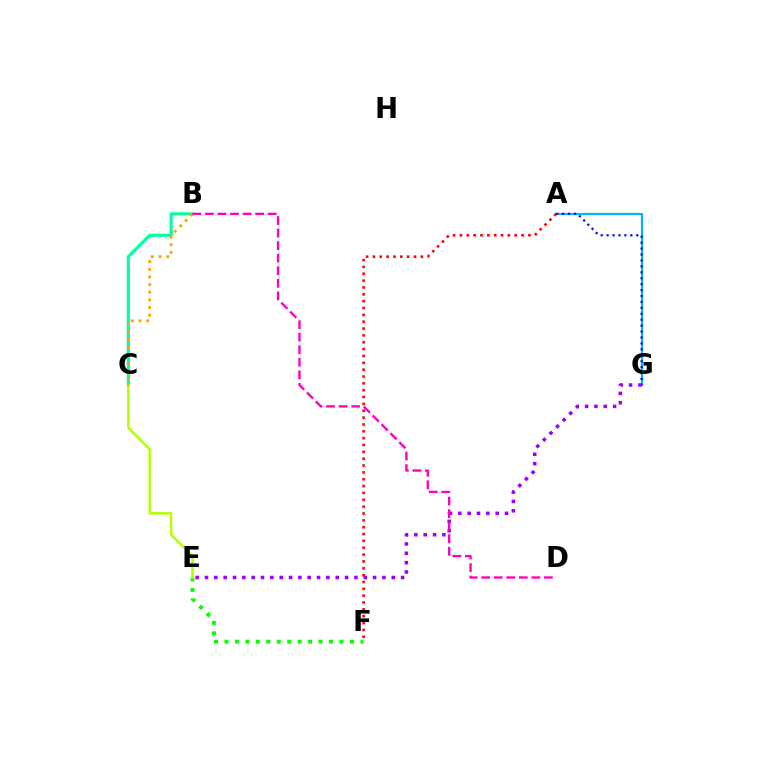{('A', 'G'): [{'color': '#00b5ff', 'line_style': 'solid', 'thickness': 1.58}, {'color': '#0010ff', 'line_style': 'dotted', 'thickness': 1.61}], ('E', 'G'): [{'color': '#9b00ff', 'line_style': 'dotted', 'thickness': 2.54}], ('B', 'C'): [{'color': '#00ff9d', 'line_style': 'solid', 'thickness': 2.24}, {'color': '#ffa500', 'line_style': 'dotted', 'thickness': 2.08}], ('E', 'F'): [{'color': '#08ff00', 'line_style': 'dotted', 'thickness': 2.84}], ('C', 'E'): [{'color': '#b3ff00', 'line_style': 'solid', 'thickness': 1.78}], ('B', 'D'): [{'color': '#ff00bd', 'line_style': 'dashed', 'thickness': 1.7}], ('A', 'F'): [{'color': '#ff0000', 'line_style': 'dotted', 'thickness': 1.86}]}